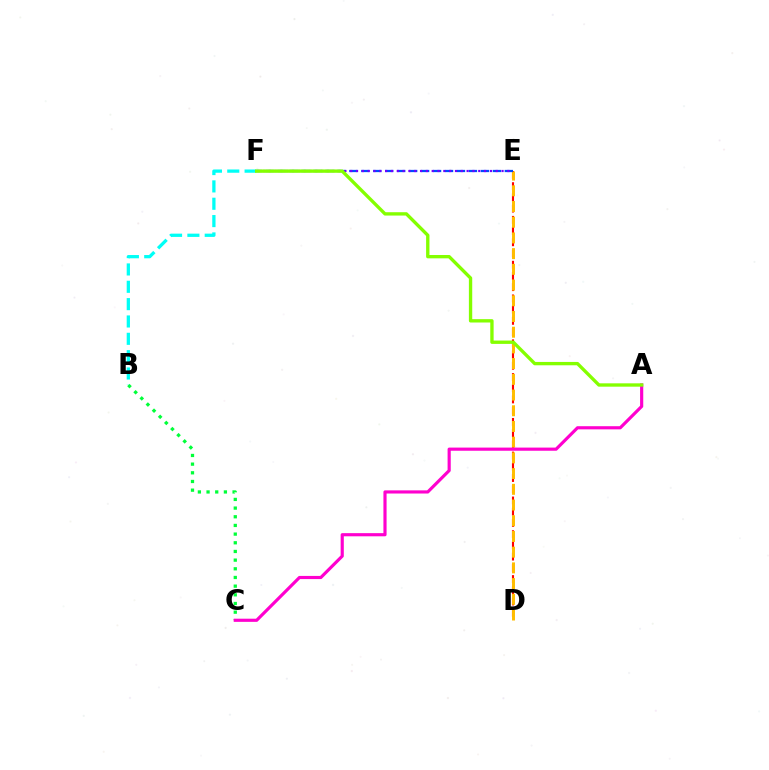{('D', 'E'): [{'color': '#ff0000', 'line_style': 'dashed', 'thickness': 1.52}, {'color': '#ffbd00', 'line_style': 'dashed', 'thickness': 2.13}], ('B', 'C'): [{'color': '#00ff39', 'line_style': 'dotted', 'thickness': 2.36}], ('E', 'F'): [{'color': '#004bff', 'line_style': 'dashed', 'thickness': 1.62}, {'color': '#7200ff', 'line_style': 'dotted', 'thickness': 1.58}], ('B', 'F'): [{'color': '#00fff6', 'line_style': 'dashed', 'thickness': 2.36}], ('A', 'C'): [{'color': '#ff00cf', 'line_style': 'solid', 'thickness': 2.27}], ('A', 'F'): [{'color': '#84ff00', 'line_style': 'solid', 'thickness': 2.41}]}